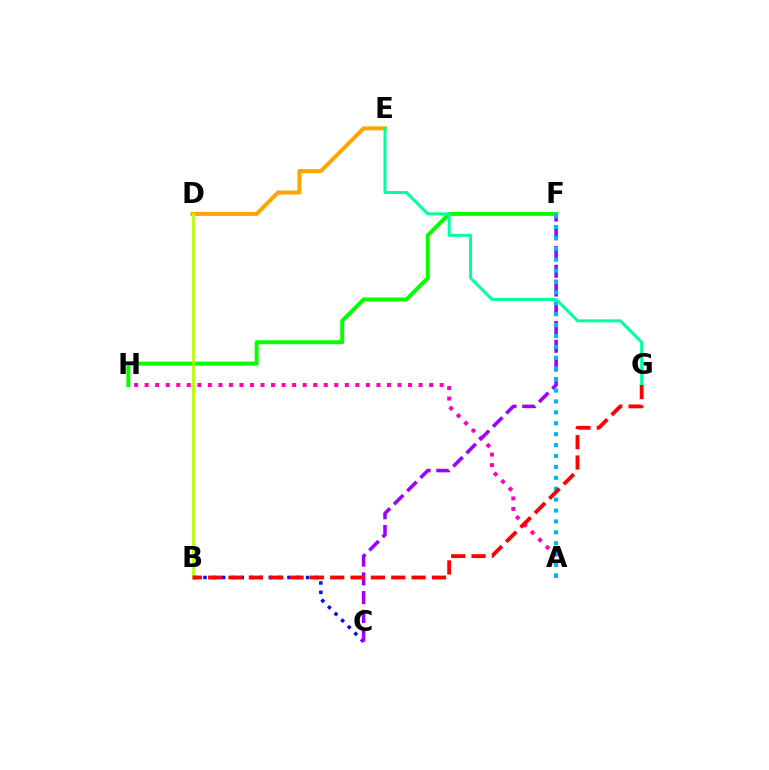{('B', 'C'): [{'color': '#0010ff', 'line_style': 'dotted', 'thickness': 2.54}], ('D', 'E'): [{'color': '#ffa500', 'line_style': 'solid', 'thickness': 2.89}], ('A', 'H'): [{'color': '#ff00bd', 'line_style': 'dotted', 'thickness': 2.86}], ('F', 'H'): [{'color': '#08ff00', 'line_style': 'solid', 'thickness': 2.85}], ('C', 'F'): [{'color': '#9b00ff', 'line_style': 'dashed', 'thickness': 2.55}], ('B', 'D'): [{'color': '#b3ff00', 'line_style': 'solid', 'thickness': 1.95}], ('A', 'F'): [{'color': '#00b5ff', 'line_style': 'dotted', 'thickness': 2.96}], ('E', 'G'): [{'color': '#00ff9d', 'line_style': 'solid', 'thickness': 2.15}], ('B', 'G'): [{'color': '#ff0000', 'line_style': 'dashed', 'thickness': 2.76}]}